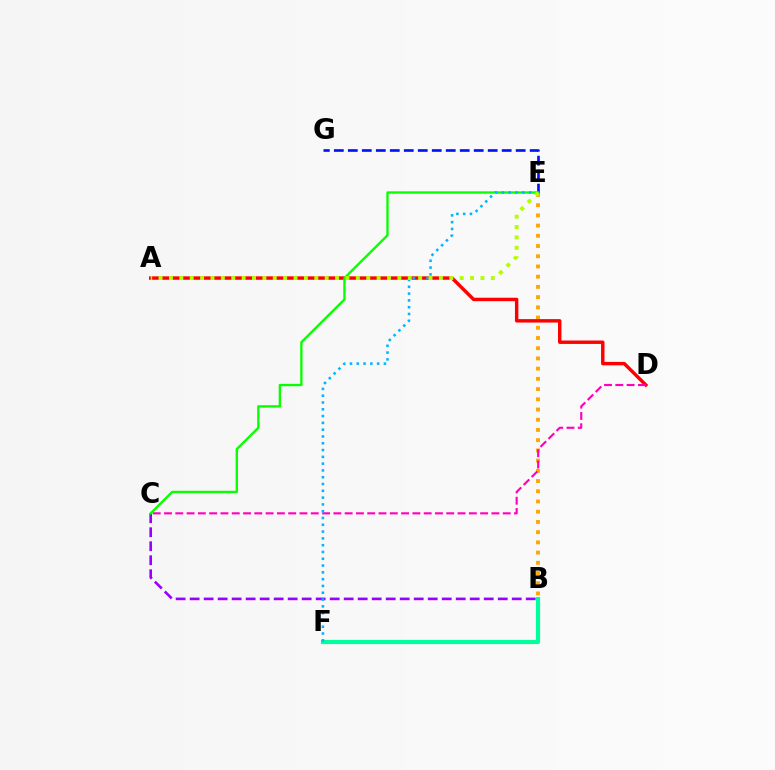{('B', 'E'): [{'color': '#ffa500', 'line_style': 'dotted', 'thickness': 2.78}], ('A', 'D'): [{'color': '#ff0000', 'line_style': 'solid', 'thickness': 2.47}], ('B', 'C'): [{'color': '#9b00ff', 'line_style': 'dashed', 'thickness': 1.9}], ('E', 'G'): [{'color': '#0010ff', 'line_style': 'dashed', 'thickness': 1.9}], ('B', 'F'): [{'color': '#00ff9d', 'line_style': 'solid', 'thickness': 2.98}], ('C', 'D'): [{'color': '#ff00bd', 'line_style': 'dashed', 'thickness': 1.53}], ('C', 'E'): [{'color': '#08ff00', 'line_style': 'solid', 'thickness': 1.69}], ('E', 'F'): [{'color': '#00b5ff', 'line_style': 'dotted', 'thickness': 1.85}], ('A', 'E'): [{'color': '#b3ff00', 'line_style': 'dotted', 'thickness': 2.82}]}